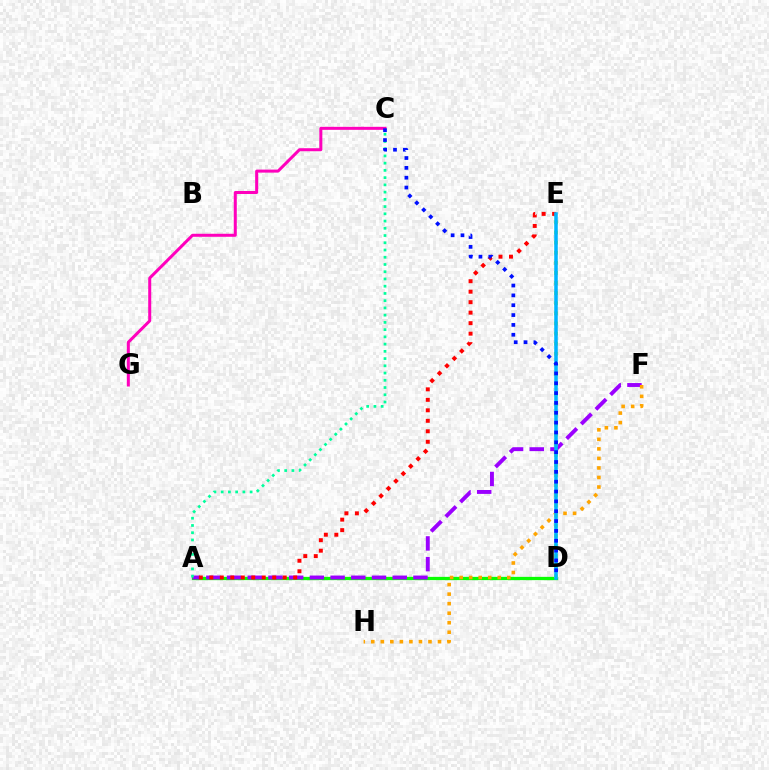{('A', 'D'): [{'color': '#08ff00', 'line_style': 'solid', 'thickness': 2.36}], ('A', 'F'): [{'color': '#9b00ff', 'line_style': 'dashed', 'thickness': 2.81}], ('F', 'H'): [{'color': '#ffa500', 'line_style': 'dotted', 'thickness': 2.59}], ('C', 'G'): [{'color': '#ff00bd', 'line_style': 'solid', 'thickness': 2.17}], ('A', 'E'): [{'color': '#ff0000', 'line_style': 'dotted', 'thickness': 2.85}], ('A', 'C'): [{'color': '#00ff9d', 'line_style': 'dotted', 'thickness': 1.97}], ('D', 'E'): [{'color': '#b3ff00', 'line_style': 'dotted', 'thickness': 2.75}, {'color': '#00b5ff', 'line_style': 'solid', 'thickness': 2.55}], ('C', 'D'): [{'color': '#0010ff', 'line_style': 'dotted', 'thickness': 2.67}]}